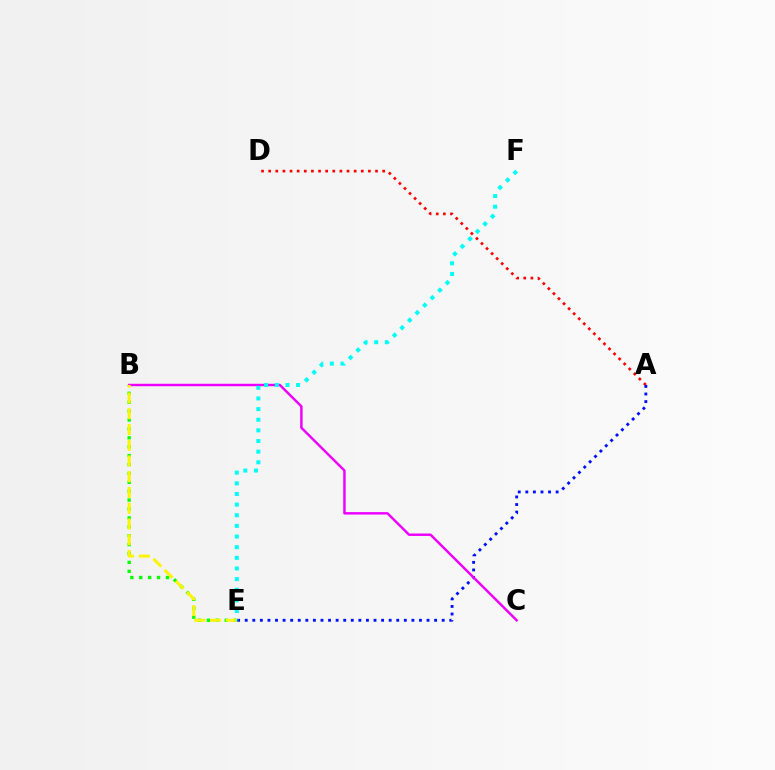{('A', 'D'): [{'color': '#ff0000', 'line_style': 'dotted', 'thickness': 1.94}], ('B', 'E'): [{'color': '#08ff00', 'line_style': 'dotted', 'thickness': 2.42}, {'color': '#fcf500', 'line_style': 'dashed', 'thickness': 2.14}], ('A', 'E'): [{'color': '#0010ff', 'line_style': 'dotted', 'thickness': 2.06}], ('B', 'C'): [{'color': '#ee00ff', 'line_style': 'solid', 'thickness': 1.77}], ('E', 'F'): [{'color': '#00fff6', 'line_style': 'dotted', 'thickness': 2.89}]}